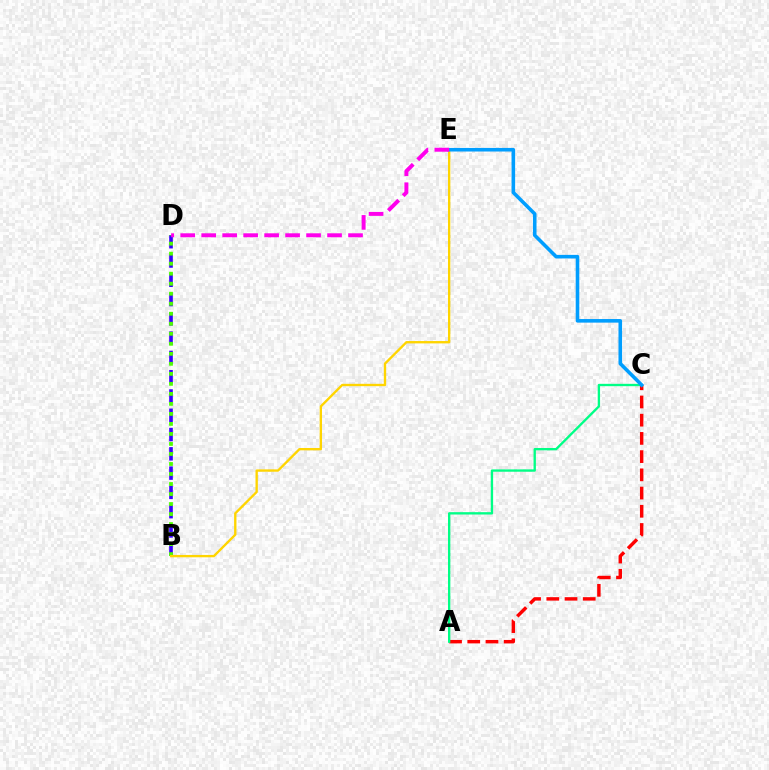{('B', 'D'): [{'color': '#3700ff', 'line_style': 'dashed', 'thickness': 2.62}, {'color': '#4fff00', 'line_style': 'dotted', 'thickness': 2.72}], ('A', 'C'): [{'color': '#ff0000', 'line_style': 'dashed', 'thickness': 2.47}, {'color': '#00ff86', 'line_style': 'solid', 'thickness': 1.69}], ('B', 'E'): [{'color': '#ffd500', 'line_style': 'solid', 'thickness': 1.69}], ('C', 'E'): [{'color': '#009eff', 'line_style': 'solid', 'thickness': 2.58}], ('D', 'E'): [{'color': '#ff00ed', 'line_style': 'dashed', 'thickness': 2.85}]}